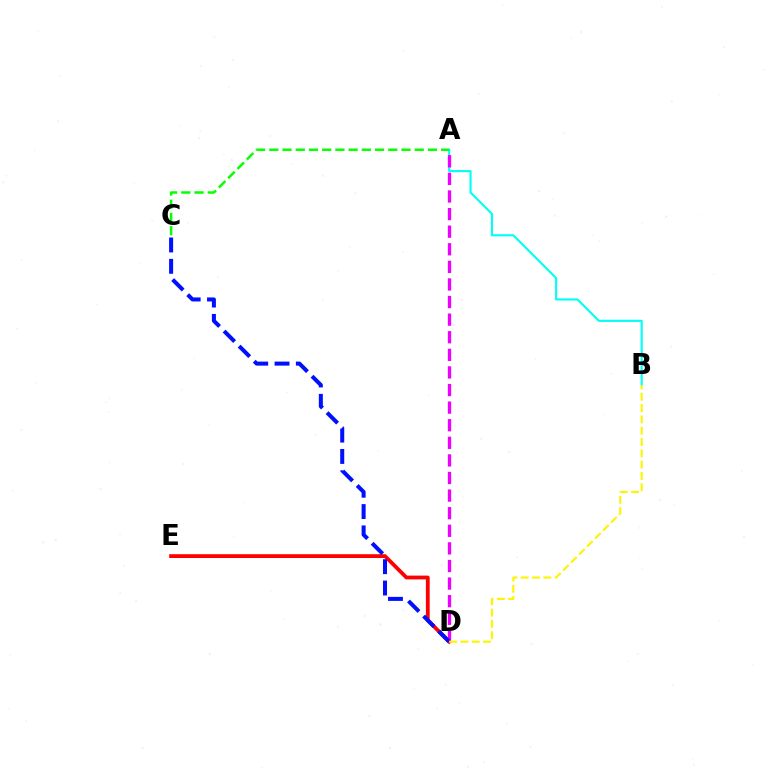{('A', 'B'): [{'color': '#00fff6', 'line_style': 'solid', 'thickness': 1.53}], ('D', 'E'): [{'color': '#ff0000', 'line_style': 'solid', 'thickness': 2.74}], ('A', 'D'): [{'color': '#ee00ff', 'line_style': 'dashed', 'thickness': 2.39}], ('C', 'D'): [{'color': '#0010ff', 'line_style': 'dashed', 'thickness': 2.9}], ('B', 'D'): [{'color': '#fcf500', 'line_style': 'dashed', 'thickness': 1.54}], ('A', 'C'): [{'color': '#08ff00', 'line_style': 'dashed', 'thickness': 1.8}]}